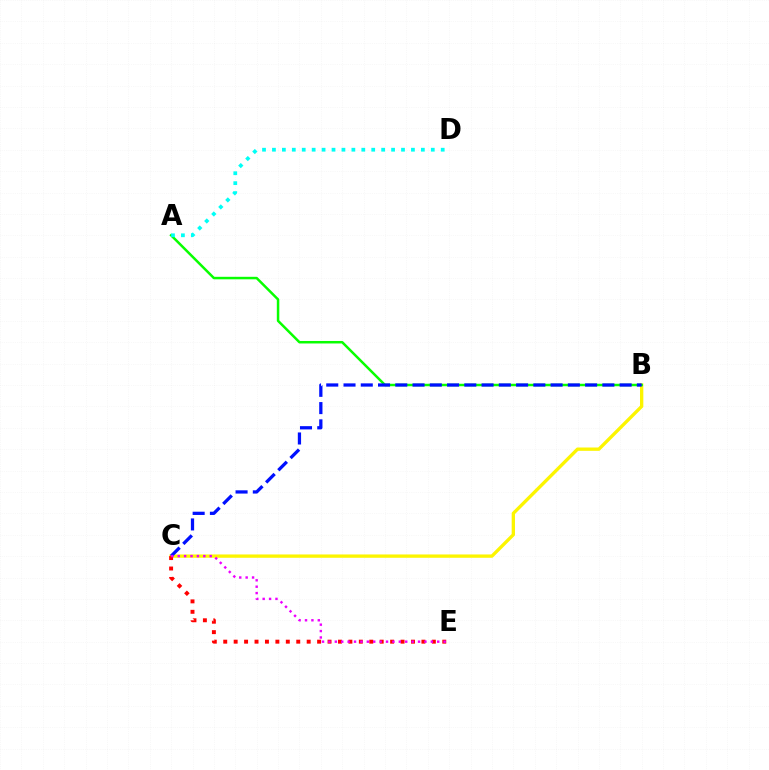{('B', 'C'): [{'color': '#fcf500', 'line_style': 'solid', 'thickness': 2.39}, {'color': '#0010ff', 'line_style': 'dashed', 'thickness': 2.34}], ('A', 'B'): [{'color': '#08ff00', 'line_style': 'solid', 'thickness': 1.8}], ('C', 'E'): [{'color': '#ff0000', 'line_style': 'dotted', 'thickness': 2.83}, {'color': '#ee00ff', 'line_style': 'dotted', 'thickness': 1.74}], ('A', 'D'): [{'color': '#00fff6', 'line_style': 'dotted', 'thickness': 2.7}]}